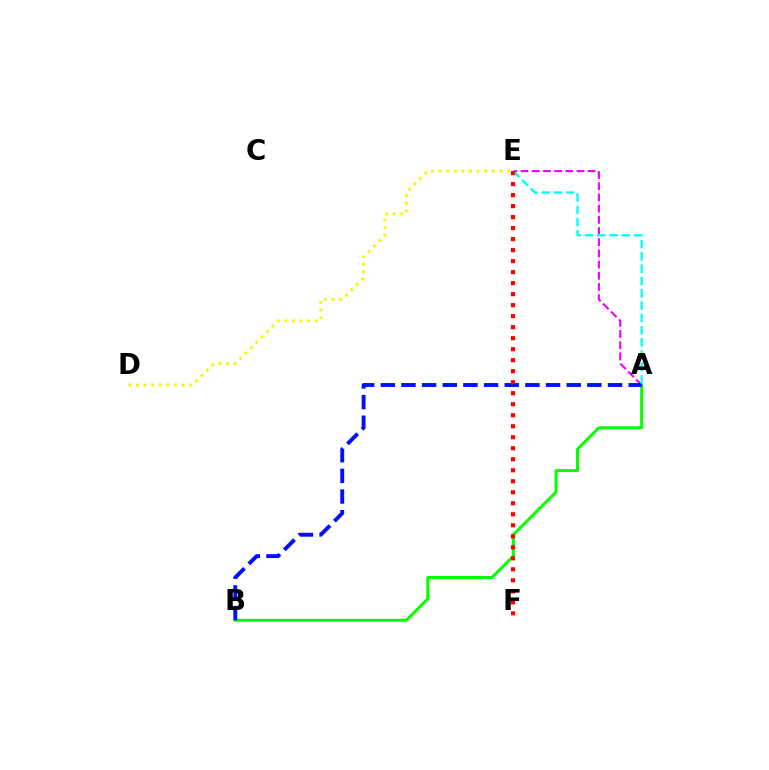{('A', 'B'): [{'color': '#08ff00', 'line_style': 'solid', 'thickness': 2.16}, {'color': '#0010ff', 'line_style': 'dashed', 'thickness': 2.81}], ('D', 'E'): [{'color': '#fcf500', 'line_style': 'dotted', 'thickness': 2.07}], ('A', 'E'): [{'color': '#ee00ff', 'line_style': 'dashed', 'thickness': 1.52}, {'color': '#00fff6', 'line_style': 'dashed', 'thickness': 1.67}], ('E', 'F'): [{'color': '#ff0000', 'line_style': 'dotted', 'thickness': 2.99}]}